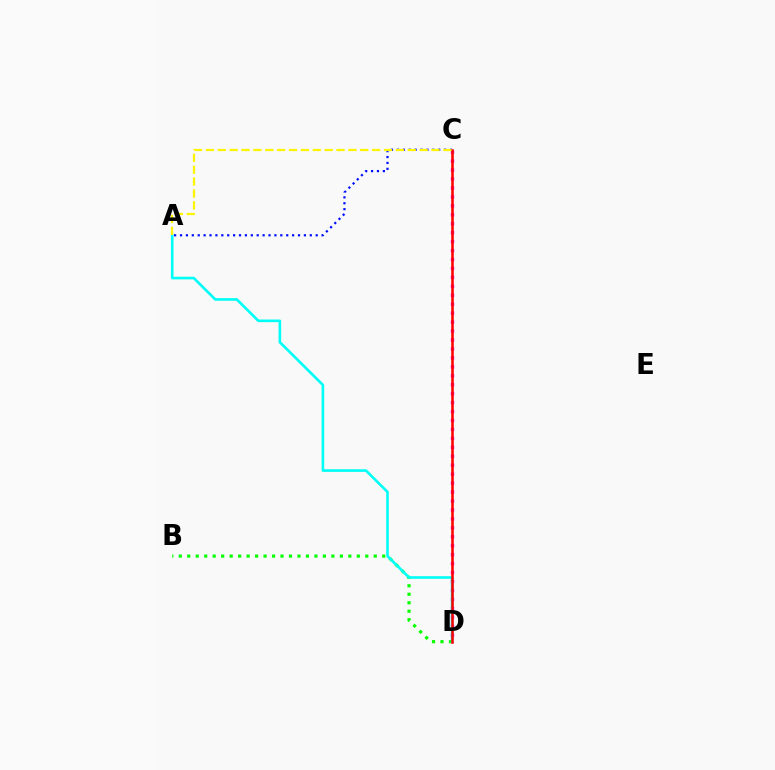{('B', 'D'): [{'color': '#08ff00', 'line_style': 'dotted', 'thickness': 2.3}], ('C', 'D'): [{'color': '#ee00ff', 'line_style': 'dotted', 'thickness': 2.43}, {'color': '#ff0000', 'line_style': 'solid', 'thickness': 1.83}], ('A', 'C'): [{'color': '#0010ff', 'line_style': 'dotted', 'thickness': 1.6}, {'color': '#fcf500', 'line_style': 'dashed', 'thickness': 1.61}], ('A', 'D'): [{'color': '#00fff6', 'line_style': 'solid', 'thickness': 1.89}]}